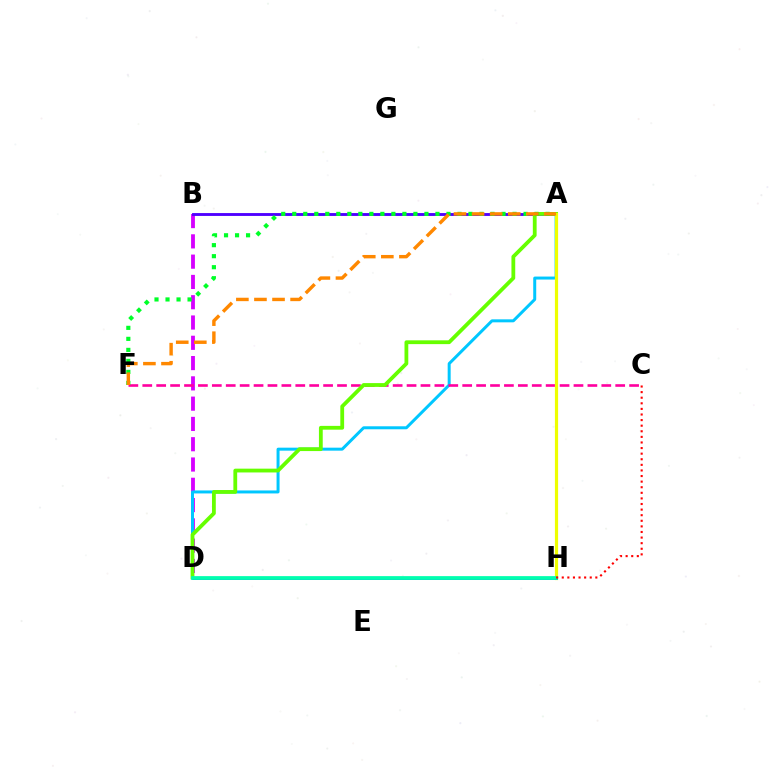{('B', 'D'): [{'color': '#d600ff', 'line_style': 'dashed', 'thickness': 2.76}], ('A', 'D'): [{'color': '#00c7ff', 'line_style': 'solid', 'thickness': 2.15}, {'color': '#66ff00', 'line_style': 'solid', 'thickness': 2.73}], ('A', 'B'): [{'color': '#4f00ff', 'line_style': 'solid', 'thickness': 2.06}], ('C', 'F'): [{'color': '#ff00a0', 'line_style': 'dashed', 'thickness': 1.89}], ('A', 'H'): [{'color': '#eeff00', 'line_style': 'solid', 'thickness': 2.3}], ('D', 'H'): [{'color': '#003fff', 'line_style': 'solid', 'thickness': 1.89}, {'color': '#00ffaf', 'line_style': 'solid', 'thickness': 2.69}], ('A', 'F'): [{'color': '#00ff27', 'line_style': 'dotted', 'thickness': 2.99}, {'color': '#ff8800', 'line_style': 'dashed', 'thickness': 2.46}], ('C', 'H'): [{'color': '#ff0000', 'line_style': 'dotted', 'thickness': 1.52}]}